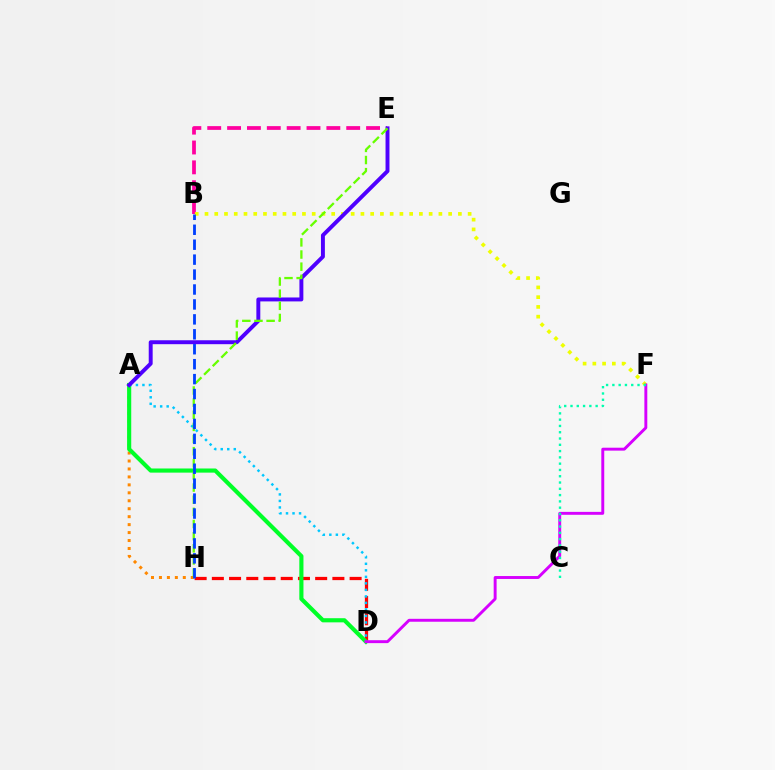{('D', 'H'): [{'color': '#ff0000', 'line_style': 'dashed', 'thickness': 2.34}], ('A', 'H'): [{'color': '#ff8800', 'line_style': 'dotted', 'thickness': 2.16}], ('B', 'E'): [{'color': '#ff00a0', 'line_style': 'dashed', 'thickness': 2.7}], ('A', 'D'): [{'color': '#00ff27', 'line_style': 'solid', 'thickness': 2.98}, {'color': '#00c7ff', 'line_style': 'dotted', 'thickness': 1.77}], ('B', 'F'): [{'color': '#eeff00', 'line_style': 'dotted', 'thickness': 2.65}], ('A', 'E'): [{'color': '#4f00ff', 'line_style': 'solid', 'thickness': 2.83}], ('E', 'H'): [{'color': '#66ff00', 'line_style': 'dashed', 'thickness': 1.65}], ('D', 'F'): [{'color': '#d600ff', 'line_style': 'solid', 'thickness': 2.1}], ('B', 'H'): [{'color': '#003fff', 'line_style': 'dashed', 'thickness': 2.03}], ('C', 'F'): [{'color': '#00ffaf', 'line_style': 'dotted', 'thickness': 1.71}]}